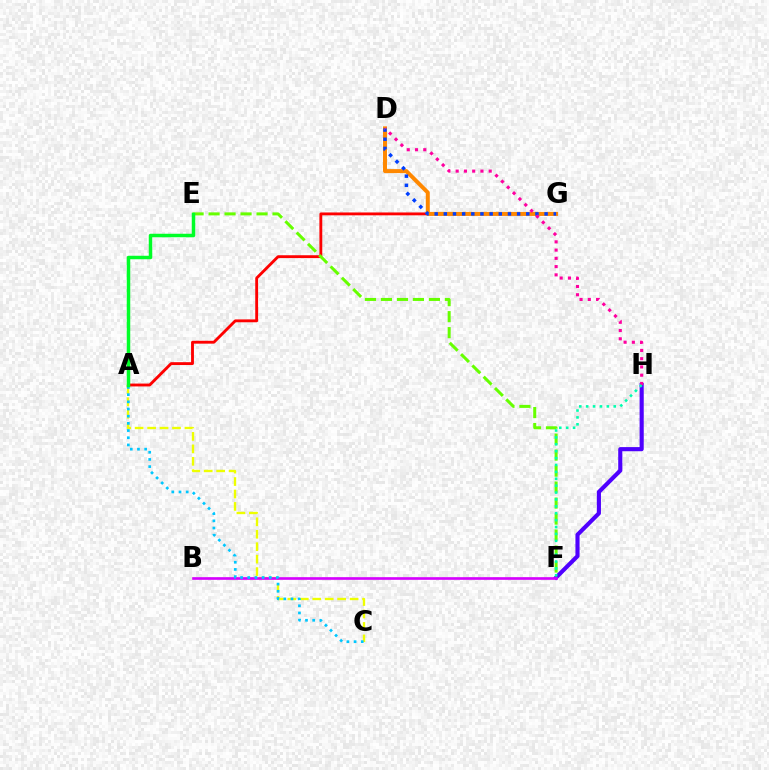{('F', 'H'): [{'color': '#4f00ff', 'line_style': 'solid', 'thickness': 2.97}, {'color': '#00ffaf', 'line_style': 'dotted', 'thickness': 1.87}], ('A', 'C'): [{'color': '#eeff00', 'line_style': 'dashed', 'thickness': 1.69}, {'color': '#00c7ff', 'line_style': 'dotted', 'thickness': 1.95}], ('A', 'G'): [{'color': '#ff0000', 'line_style': 'solid', 'thickness': 2.06}], ('D', 'G'): [{'color': '#ff8800', 'line_style': 'solid', 'thickness': 2.86}, {'color': '#003fff', 'line_style': 'dotted', 'thickness': 2.49}], ('E', 'F'): [{'color': '#66ff00', 'line_style': 'dashed', 'thickness': 2.17}], ('B', 'F'): [{'color': '#d600ff', 'line_style': 'solid', 'thickness': 1.91}], ('D', 'H'): [{'color': '#ff00a0', 'line_style': 'dotted', 'thickness': 2.24}], ('A', 'E'): [{'color': '#00ff27', 'line_style': 'solid', 'thickness': 2.51}]}